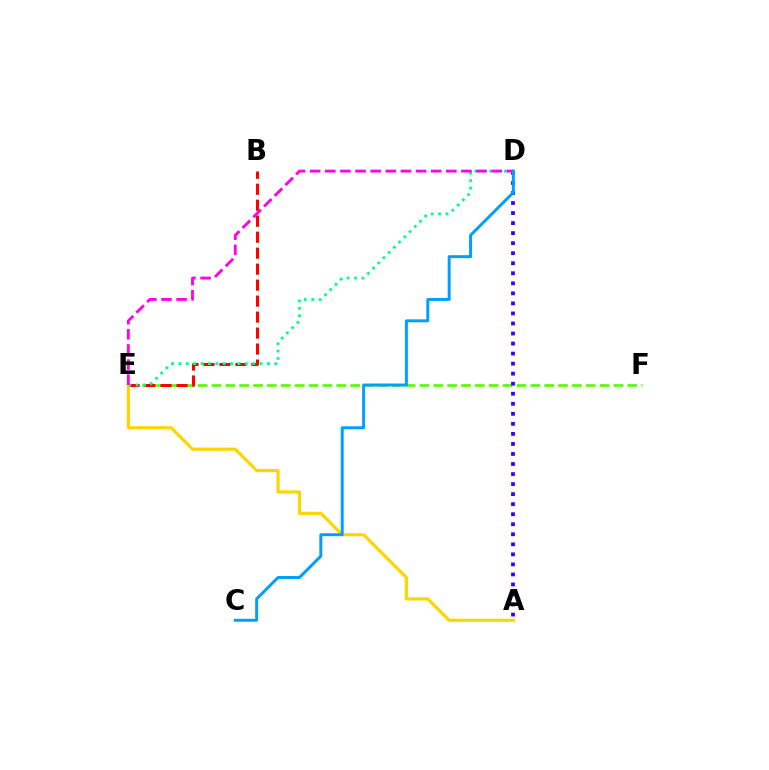{('E', 'F'): [{'color': '#4fff00', 'line_style': 'dashed', 'thickness': 1.88}], ('B', 'E'): [{'color': '#ff0000', 'line_style': 'dashed', 'thickness': 2.17}], ('A', 'D'): [{'color': '#3700ff', 'line_style': 'dotted', 'thickness': 2.73}], ('A', 'E'): [{'color': '#ffd500', 'line_style': 'solid', 'thickness': 2.29}], ('D', 'E'): [{'color': '#00ff86', 'line_style': 'dotted', 'thickness': 2.0}, {'color': '#ff00ed', 'line_style': 'dashed', 'thickness': 2.05}], ('C', 'D'): [{'color': '#009eff', 'line_style': 'solid', 'thickness': 2.13}]}